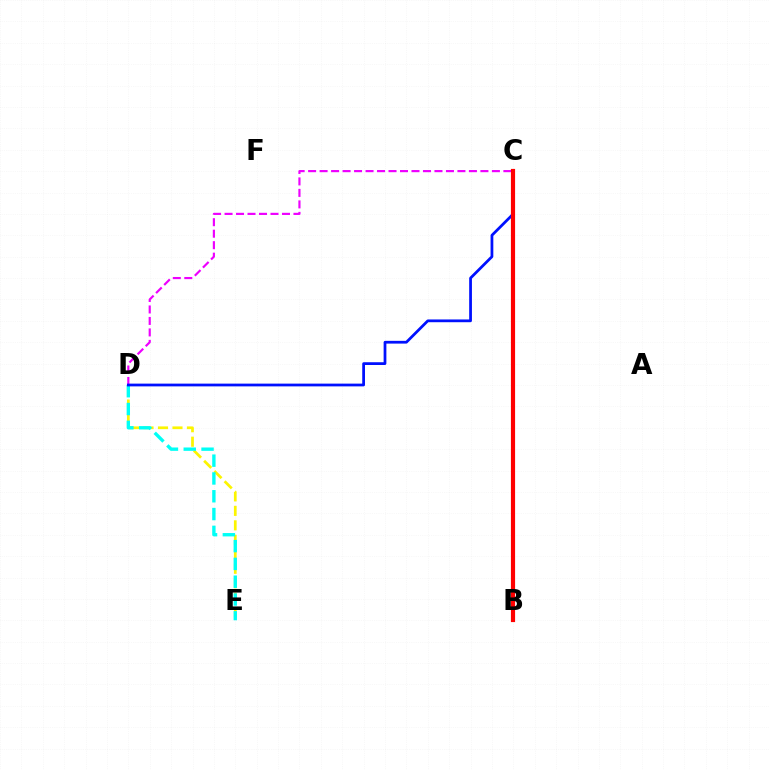{('C', 'D'): [{'color': '#ee00ff', 'line_style': 'dashed', 'thickness': 1.56}, {'color': '#0010ff', 'line_style': 'solid', 'thickness': 1.99}], ('D', 'E'): [{'color': '#fcf500', 'line_style': 'dashed', 'thickness': 1.97}, {'color': '#00fff6', 'line_style': 'dashed', 'thickness': 2.42}], ('B', 'C'): [{'color': '#08ff00', 'line_style': 'solid', 'thickness': 2.89}, {'color': '#ff0000', 'line_style': 'solid', 'thickness': 3.0}]}